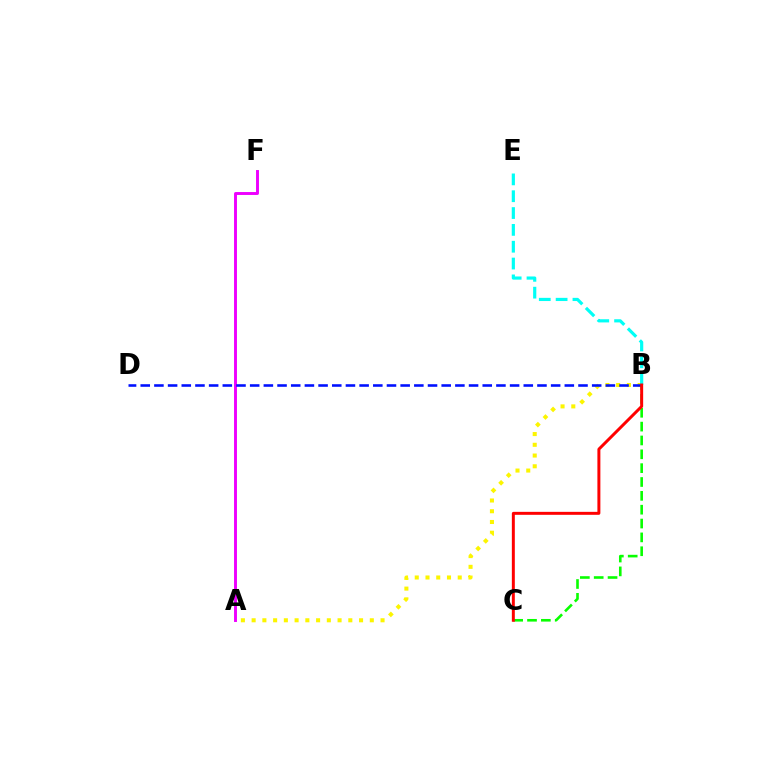{('A', 'B'): [{'color': '#fcf500', 'line_style': 'dotted', 'thickness': 2.92}], ('A', 'F'): [{'color': '#ee00ff', 'line_style': 'solid', 'thickness': 2.1}], ('B', 'E'): [{'color': '#00fff6', 'line_style': 'dashed', 'thickness': 2.29}], ('B', 'C'): [{'color': '#08ff00', 'line_style': 'dashed', 'thickness': 1.88}, {'color': '#ff0000', 'line_style': 'solid', 'thickness': 2.14}], ('B', 'D'): [{'color': '#0010ff', 'line_style': 'dashed', 'thickness': 1.86}]}